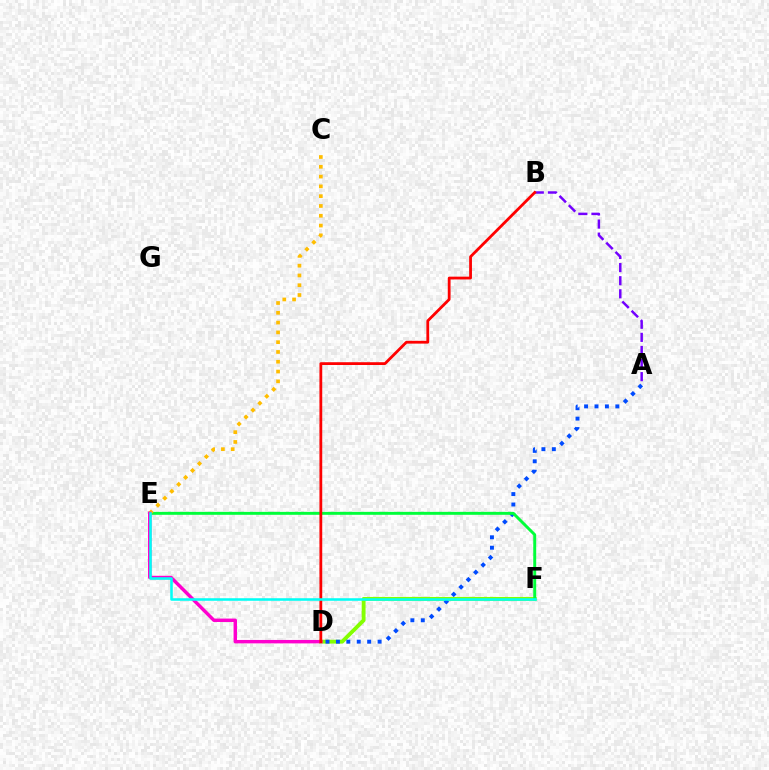{('D', 'F'): [{'color': '#84ff00', 'line_style': 'solid', 'thickness': 2.78}], ('A', 'D'): [{'color': '#004bff', 'line_style': 'dotted', 'thickness': 2.83}], ('E', 'F'): [{'color': '#00ff39', 'line_style': 'solid', 'thickness': 2.12}, {'color': '#00fff6', 'line_style': 'solid', 'thickness': 1.84}], ('C', 'E'): [{'color': '#ffbd00', 'line_style': 'dotted', 'thickness': 2.66}], ('A', 'B'): [{'color': '#7200ff', 'line_style': 'dashed', 'thickness': 1.78}], ('D', 'E'): [{'color': '#ff00cf', 'line_style': 'solid', 'thickness': 2.46}], ('B', 'D'): [{'color': '#ff0000', 'line_style': 'solid', 'thickness': 2.01}]}